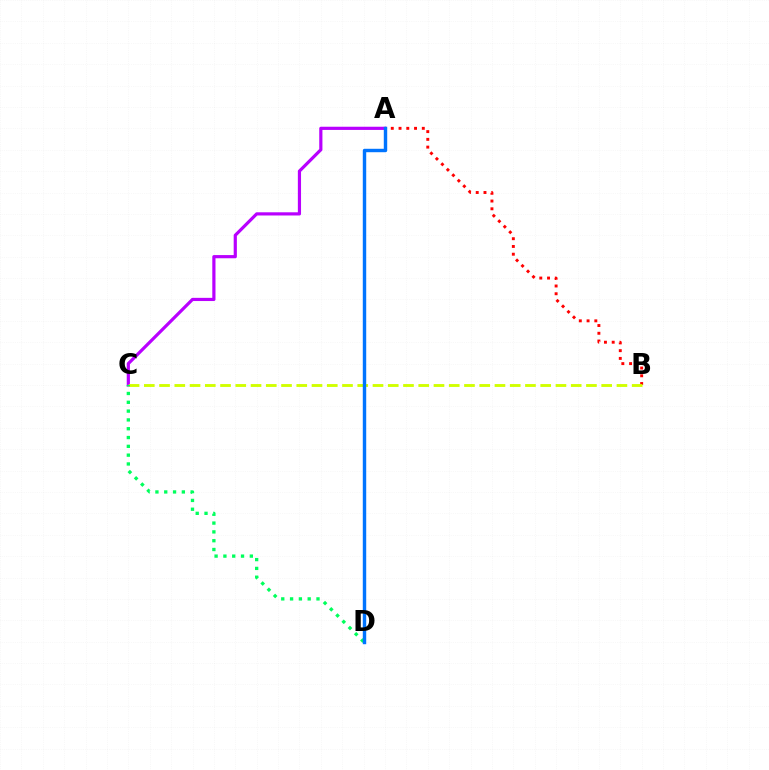{('A', 'C'): [{'color': '#b900ff', 'line_style': 'solid', 'thickness': 2.3}], ('A', 'B'): [{'color': '#ff0000', 'line_style': 'dotted', 'thickness': 2.11}], ('B', 'C'): [{'color': '#d1ff00', 'line_style': 'dashed', 'thickness': 2.07}], ('C', 'D'): [{'color': '#00ff5c', 'line_style': 'dotted', 'thickness': 2.39}], ('A', 'D'): [{'color': '#0074ff', 'line_style': 'solid', 'thickness': 2.47}]}